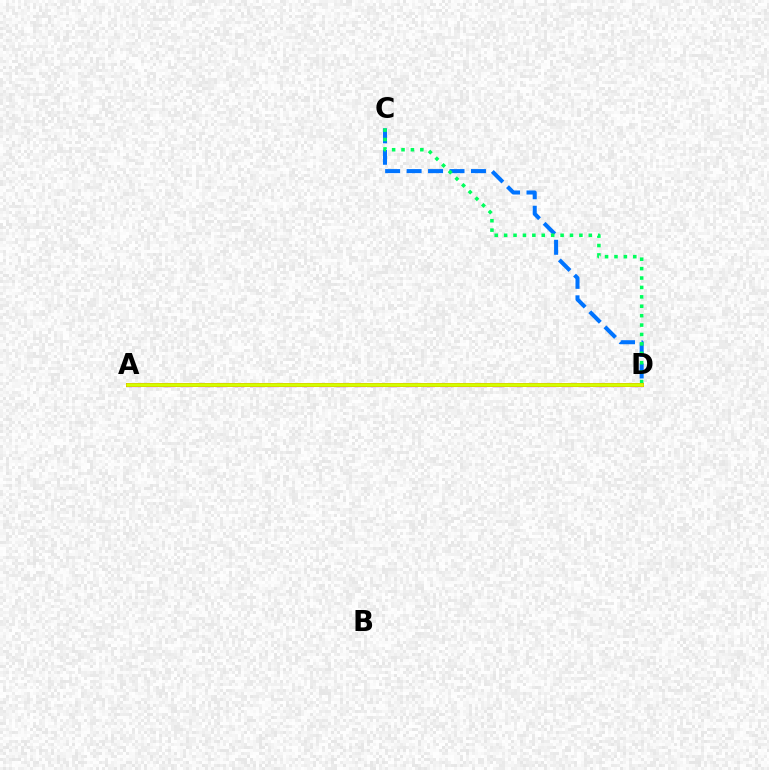{('C', 'D'): [{'color': '#0074ff', 'line_style': 'dashed', 'thickness': 2.92}, {'color': '#00ff5c', 'line_style': 'dotted', 'thickness': 2.56}], ('A', 'D'): [{'color': '#b900ff', 'line_style': 'dashed', 'thickness': 2.35}, {'color': '#ff0000', 'line_style': 'solid', 'thickness': 2.87}, {'color': '#d1ff00', 'line_style': 'solid', 'thickness': 2.68}]}